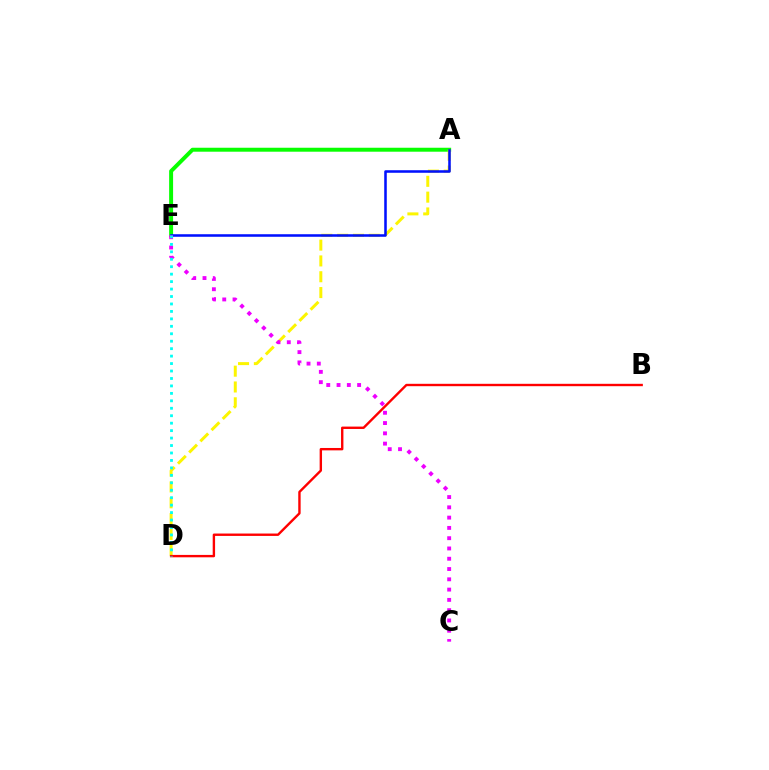{('A', 'E'): [{'color': '#08ff00', 'line_style': 'solid', 'thickness': 2.85}, {'color': '#0010ff', 'line_style': 'solid', 'thickness': 1.83}], ('A', 'D'): [{'color': '#fcf500', 'line_style': 'dashed', 'thickness': 2.15}], ('B', 'D'): [{'color': '#ff0000', 'line_style': 'solid', 'thickness': 1.72}], ('C', 'E'): [{'color': '#ee00ff', 'line_style': 'dotted', 'thickness': 2.79}], ('D', 'E'): [{'color': '#00fff6', 'line_style': 'dotted', 'thickness': 2.02}]}